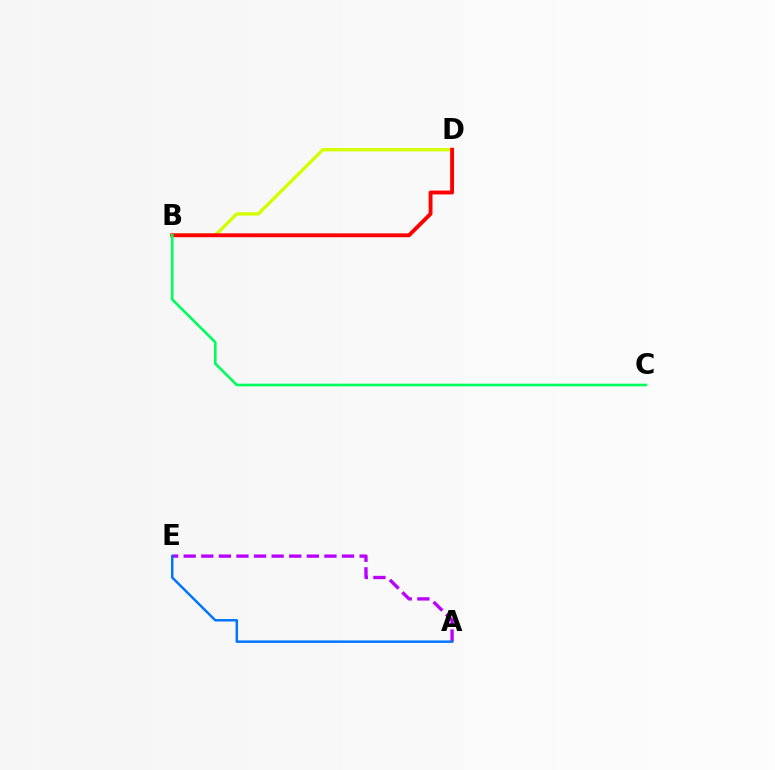{('A', 'E'): [{'color': '#b900ff', 'line_style': 'dashed', 'thickness': 2.39}, {'color': '#0074ff', 'line_style': 'solid', 'thickness': 1.77}], ('B', 'D'): [{'color': '#d1ff00', 'line_style': 'solid', 'thickness': 2.39}, {'color': '#ff0000', 'line_style': 'solid', 'thickness': 2.8}], ('B', 'C'): [{'color': '#00ff5c', 'line_style': 'solid', 'thickness': 1.91}]}